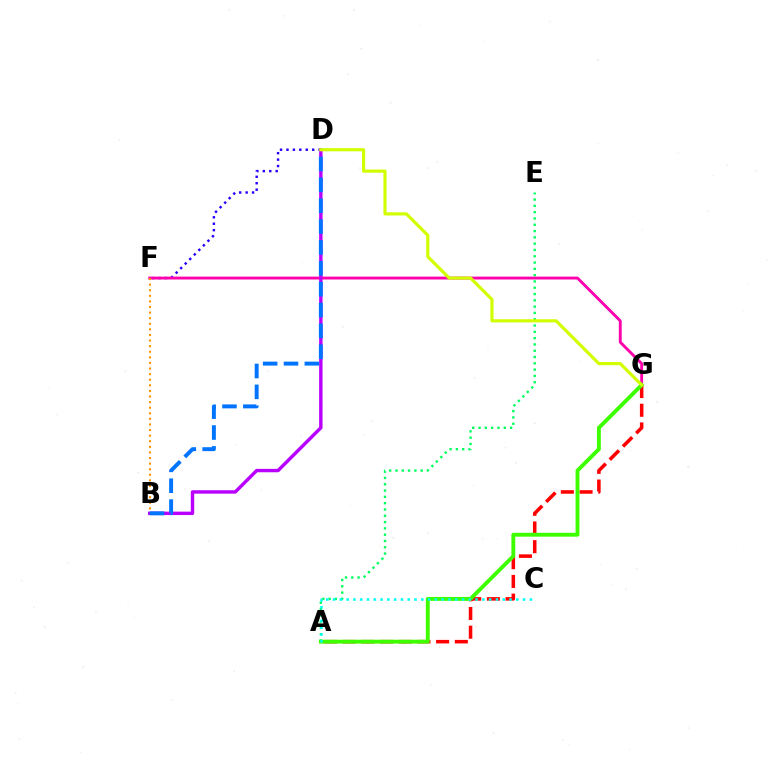{('D', 'F'): [{'color': '#2500ff', 'line_style': 'dotted', 'thickness': 1.75}], ('A', 'E'): [{'color': '#00ff5c', 'line_style': 'dotted', 'thickness': 1.71}], ('A', 'G'): [{'color': '#ff0000', 'line_style': 'dashed', 'thickness': 2.54}, {'color': '#3dff00', 'line_style': 'solid', 'thickness': 2.79}], ('F', 'G'): [{'color': '#ff00ac', 'line_style': 'solid', 'thickness': 2.07}], ('B', 'D'): [{'color': '#b900ff', 'line_style': 'solid', 'thickness': 2.46}, {'color': '#0074ff', 'line_style': 'dashed', 'thickness': 2.83}], ('B', 'F'): [{'color': '#ff9400', 'line_style': 'dotted', 'thickness': 1.52}], ('A', 'C'): [{'color': '#00fff6', 'line_style': 'dotted', 'thickness': 1.84}], ('D', 'G'): [{'color': '#d1ff00', 'line_style': 'solid', 'thickness': 2.27}]}